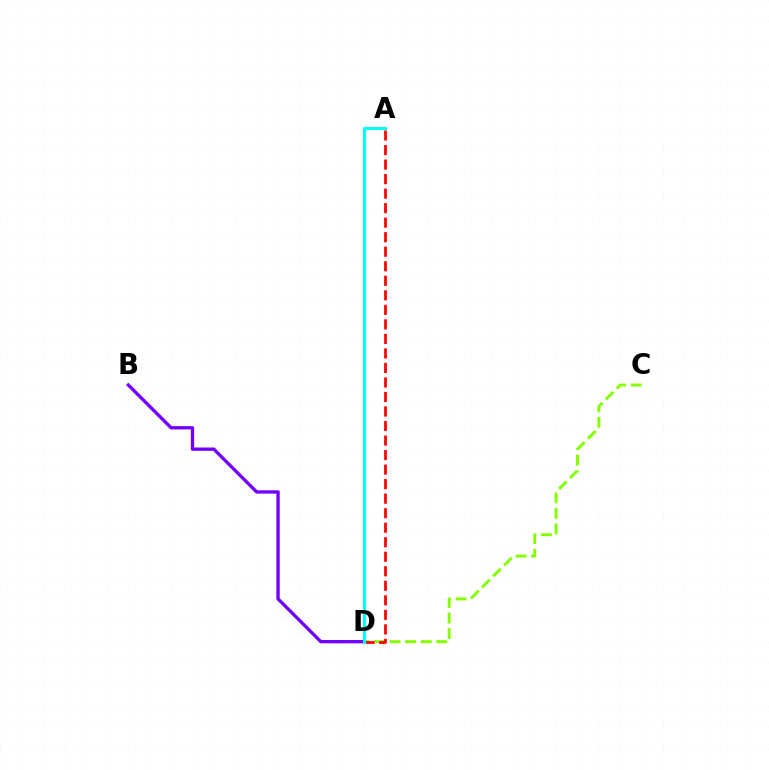{('C', 'D'): [{'color': '#84ff00', 'line_style': 'dashed', 'thickness': 2.11}], ('B', 'D'): [{'color': '#7200ff', 'line_style': 'solid', 'thickness': 2.4}], ('A', 'D'): [{'color': '#ff0000', 'line_style': 'dashed', 'thickness': 1.97}, {'color': '#00fff6', 'line_style': 'solid', 'thickness': 2.24}]}